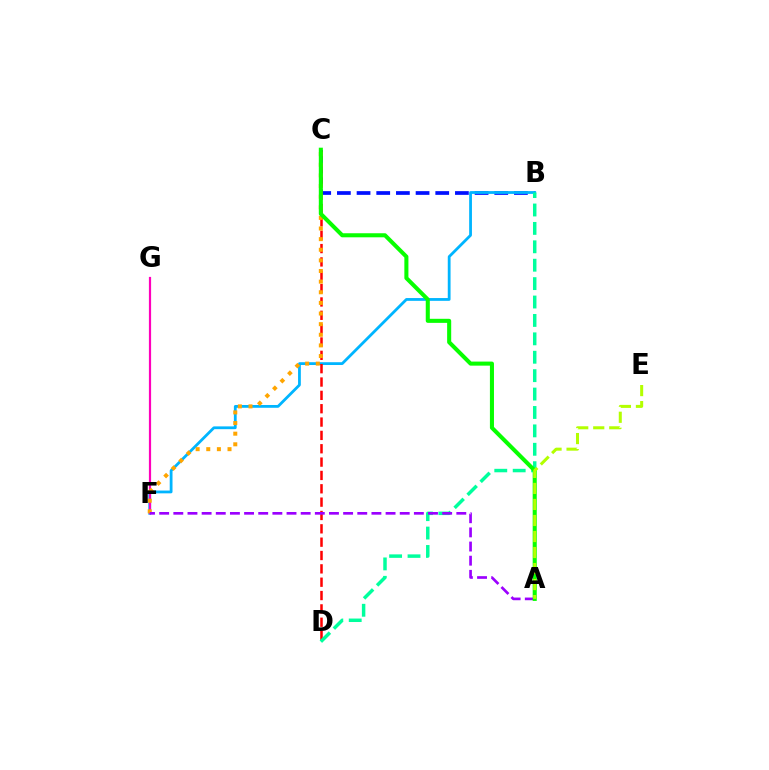{('B', 'C'): [{'color': '#0010ff', 'line_style': 'dashed', 'thickness': 2.67}], ('B', 'F'): [{'color': '#00b5ff', 'line_style': 'solid', 'thickness': 2.01}], ('F', 'G'): [{'color': '#ff00bd', 'line_style': 'solid', 'thickness': 1.59}], ('C', 'D'): [{'color': '#ff0000', 'line_style': 'dashed', 'thickness': 1.81}], ('C', 'F'): [{'color': '#ffa500', 'line_style': 'dotted', 'thickness': 2.89}], ('B', 'D'): [{'color': '#00ff9d', 'line_style': 'dashed', 'thickness': 2.5}], ('A', 'F'): [{'color': '#9b00ff', 'line_style': 'dashed', 'thickness': 1.92}], ('A', 'C'): [{'color': '#08ff00', 'line_style': 'solid', 'thickness': 2.92}], ('A', 'E'): [{'color': '#b3ff00', 'line_style': 'dashed', 'thickness': 2.18}]}